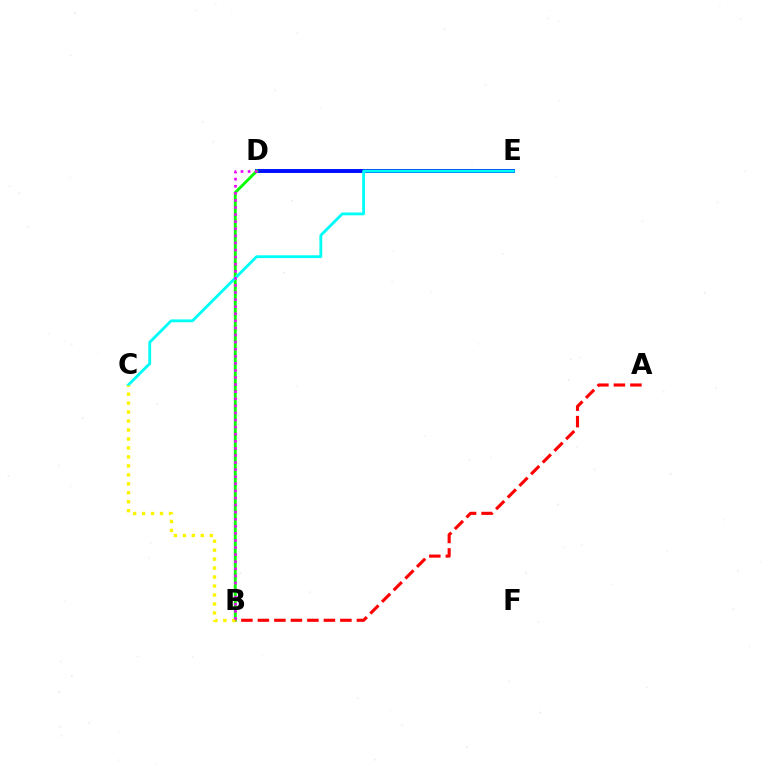{('D', 'E'): [{'color': '#0010ff', 'line_style': 'solid', 'thickness': 2.83}], ('B', 'D'): [{'color': '#08ff00', 'line_style': 'solid', 'thickness': 2.08}, {'color': '#ee00ff', 'line_style': 'dotted', 'thickness': 1.92}], ('C', 'E'): [{'color': '#00fff6', 'line_style': 'solid', 'thickness': 2.04}], ('A', 'B'): [{'color': '#ff0000', 'line_style': 'dashed', 'thickness': 2.24}], ('B', 'C'): [{'color': '#fcf500', 'line_style': 'dotted', 'thickness': 2.44}]}